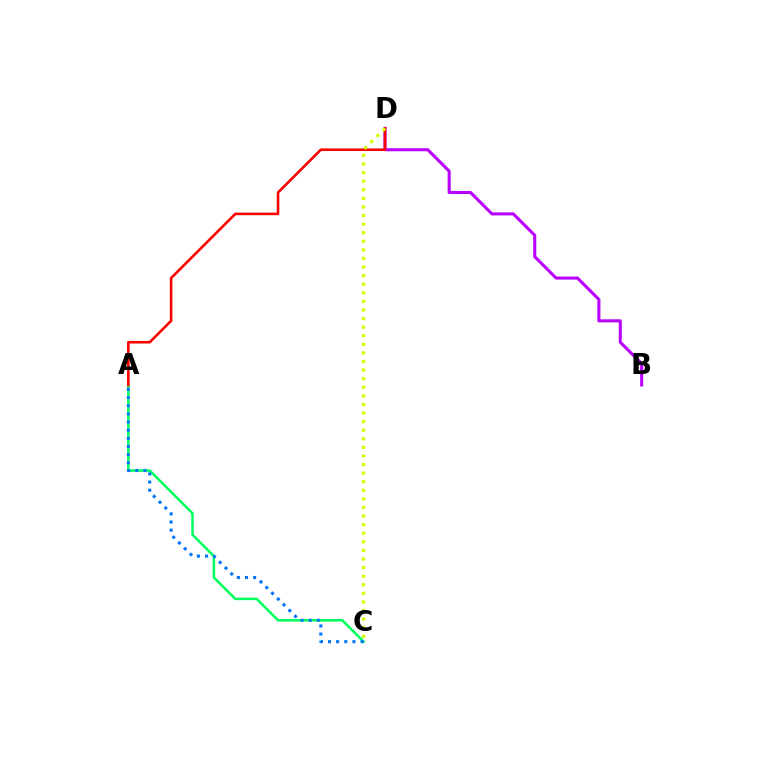{('A', 'C'): [{'color': '#00ff5c', 'line_style': 'solid', 'thickness': 1.81}, {'color': '#0074ff', 'line_style': 'dotted', 'thickness': 2.21}], ('B', 'D'): [{'color': '#b900ff', 'line_style': 'solid', 'thickness': 2.2}], ('A', 'D'): [{'color': '#ff0000', 'line_style': 'solid', 'thickness': 1.86}], ('C', 'D'): [{'color': '#d1ff00', 'line_style': 'dotted', 'thickness': 2.33}]}